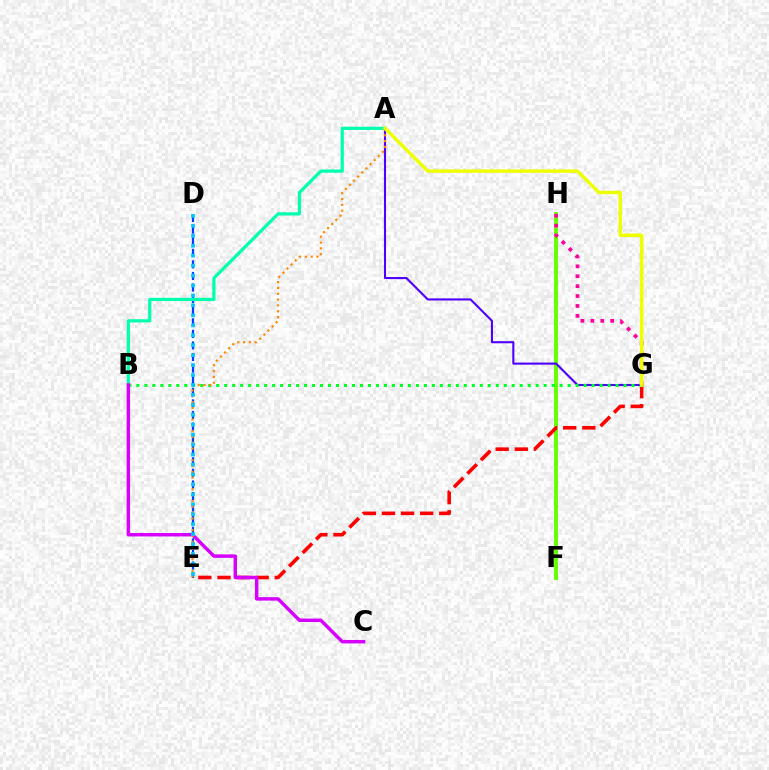{('F', 'H'): [{'color': '#66ff00', 'line_style': 'solid', 'thickness': 2.81}], ('E', 'G'): [{'color': '#ff0000', 'line_style': 'dashed', 'thickness': 2.6}], ('D', 'E'): [{'color': '#003fff', 'line_style': 'dashed', 'thickness': 1.57}, {'color': '#00c7ff', 'line_style': 'dotted', 'thickness': 2.7}], ('A', 'B'): [{'color': '#00ffaf', 'line_style': 'solid', 'thickness': 2.32}], ('A', 'G'): [{'color': '#4f00ff', 'line_style': 'solid', 'thickness': 1.51}, {'color': '#eeff00', 'line_style': 'solid', 'thickness': 2.51}], ('G', 'H'): [{'color': '#ff00a0', 'line_style': 'dotted', 'thickness': 2.69}], ('B', 'G'): [{'color': '#00ff27', 'line_style': 'dotted', 'thickness': 2.17}], ('B', 'C'): [{'color': '#d600ff', 'line_style': 'solid', 'thickness': 2.48}], ('A', 'E'): [{'color': '#ff8800', 'line_style': 'dotted', 'thickness': 1.58}]}